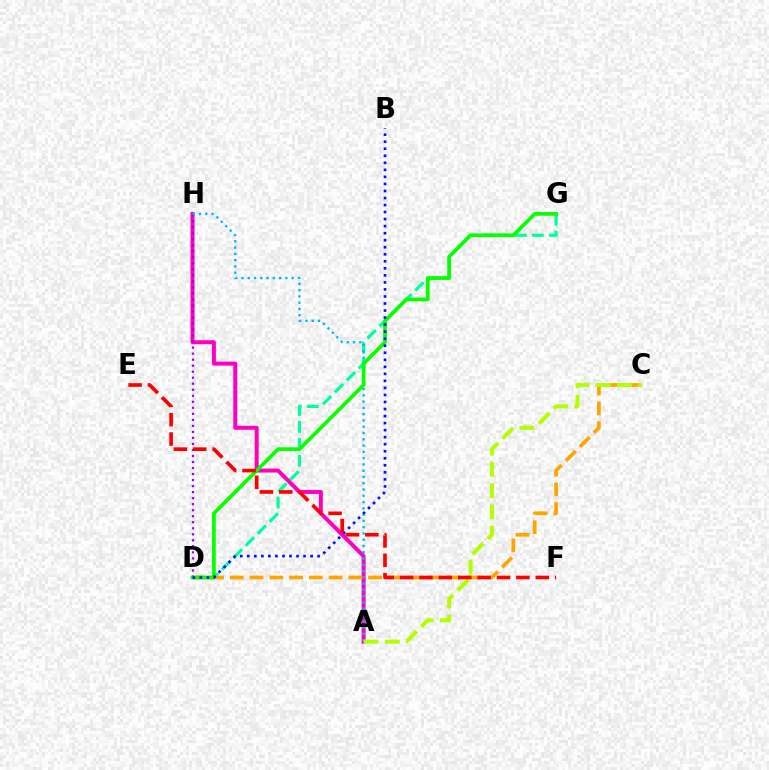{('D', 'G'): [{'color': '#00ff9d', 'line_style': 'dashed', 'thickness': 2.3}, {'color': '#08ff00', 'line_style': 'solid', 'thickness': 2.67}], ('A', 'H'): [{'color': '#ff00bd', 'line_style': 'solid', 'thickness': 2.88}, {'color': '#00b5ff', 'line_style': 'dotted', 'thickness': 1.71}], ('D', 'H'): [{'color': '#9b00ff', 'line_style': 'dotted', 'thickness': 1.64}], ('C', 'D'): [{'color': '#ffa500', 'line_style': 'dashed', 'thickness': 2.68}], ('A', 'C'): [{'color': '#b3ff00', 'line_style': 'dashed', 'thickness': 2.89}], ('B', 'D'): [{'color': '#0010ff', 'line_style': 'dotted', 'thickness': 1.91}], ('E', 'F'): [{'color': '#ff0000', 'line_style': 'dashed', 'thickness': 2.63}]}